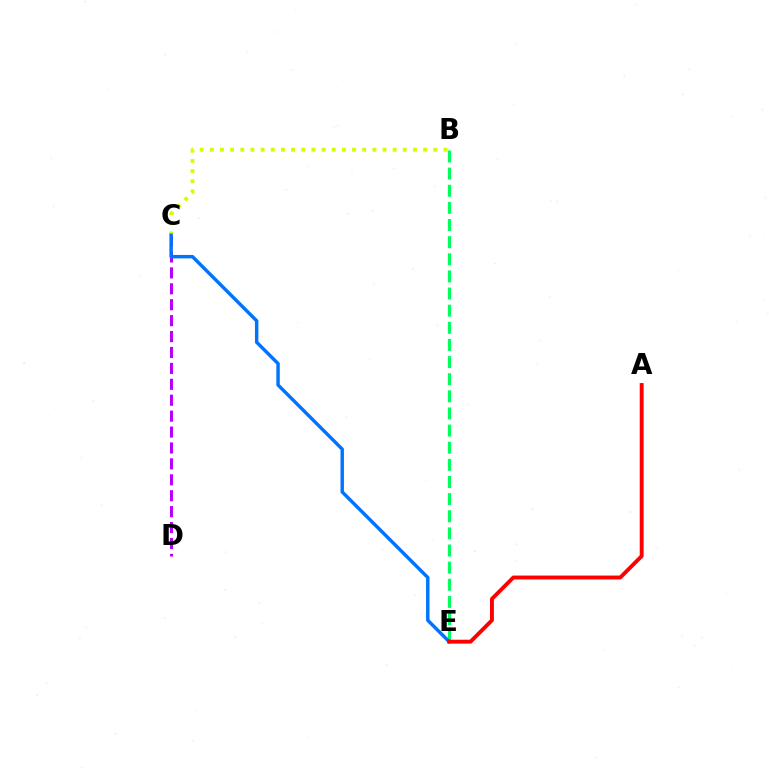{('B', 'E'): [{'color': '#00ff5c', 'line_style': 'dashed', 'thickness': 2.33}], ('B', 'C'): [{'color': '#d1ff00', 'line_style': 'dotted', 'thickness': 2.76}], ('C', 'D'): [{'color': '#b900ff', 'line_style': 'dashed', 'thickness': 2.16}], ('C', 'E'): [{'color': '#0074ff', 'line_style': 'solid', 'thickness': 2.48}], ('A', 'E'): [{'color': '#ff0000', 'line_style': 'solid', 'thickness': 2.8}]}